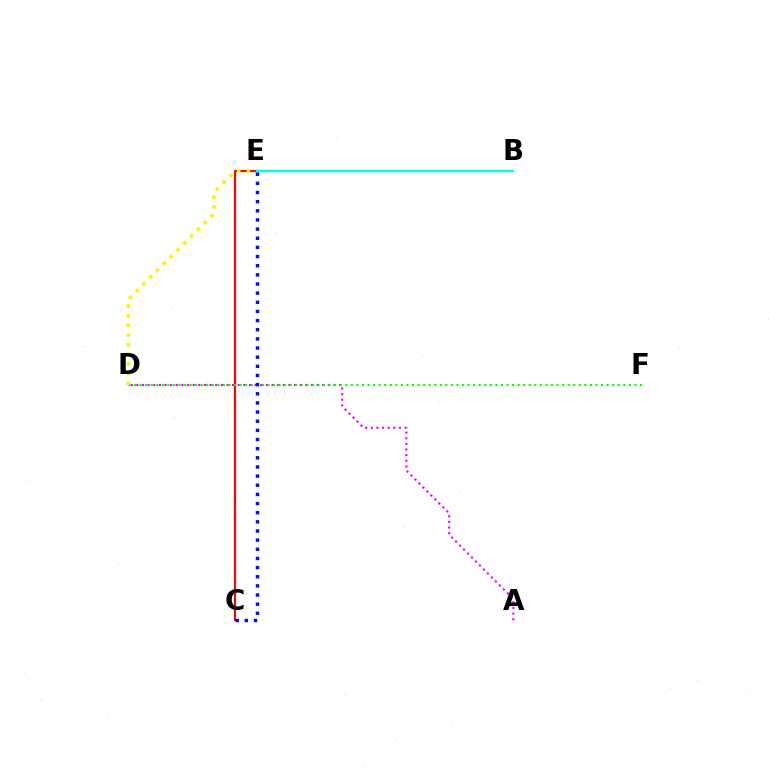{('C', 'E'): [{'color': '#ff0000', 'line_style': 'solid', 'thickness': 1.55}, {'color': '#0010ff', 'line_style': 'dotted', 'thickness': 2.49}], ('A', 'D'): [{'color': '#ee00ff', 'line_style': 'dotted', 'thickness': 1.53}], ('D', 'F'): [{'color': '#08ff00', 'line_style': 'dotted', 'thickness': 1.51}], ('D', 'E'): [{'color': '#fcf500', 'line_style': 'dotted', 'thickness': 2.61}], ('B', 'E'): [{'color': '#00fff6', 'line_style': 'solid', 'thickness': 1.7}]}